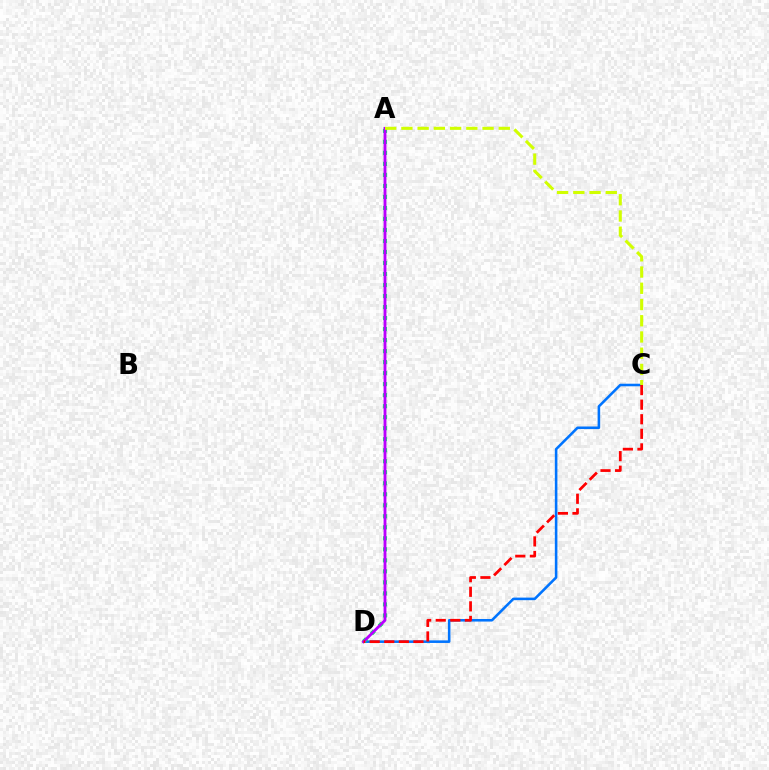{('C', 'D'): [{'color': '#0074ff', 'line_style': 'solid', 'thickness': 1.85}, {'color': '#ff0000', 'line_style': 'dashed', 'thickness': 1.98}], ('A', 'D'): [{'color': '#00ff5c', 'line_style': 'dotted', 'thickness': 2.99}, {'color': '#b900ff', 'line_style': 'solid', 'thickness': 2.05}], ('A', 'C'): [{'color': '#d1ff00', 'line_style': 'dashed', 'thickness': 2.21}]}